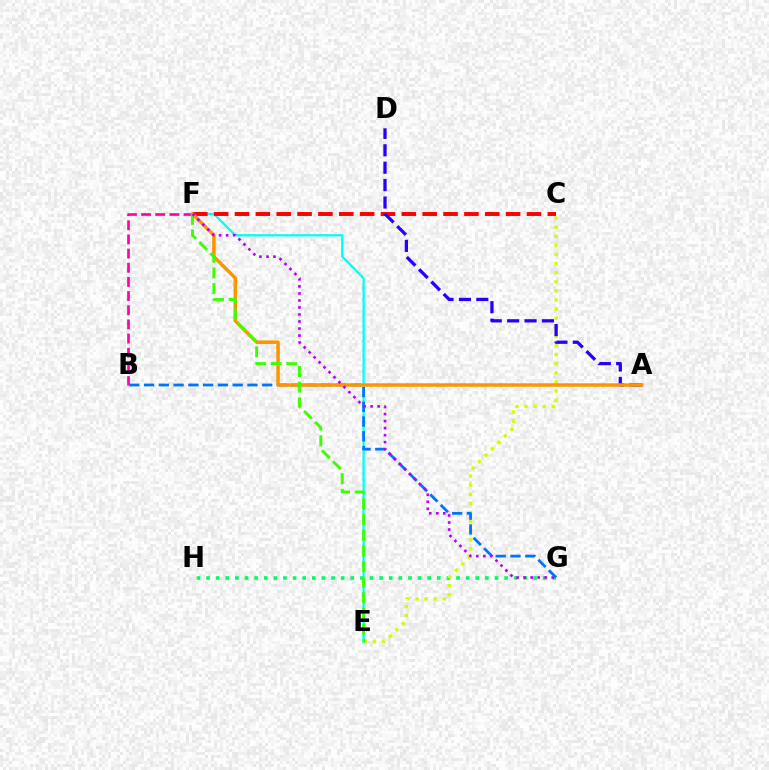{('G', 'H'): [{'color': '#00ff5c', 'line_style': 'dotted', 'thickness': 2.61}], ('C', 'E'): [{'color': '#d1ff00', 'line_style': 'dotted', 'thickness': 2.47}], ('E', 'F'): [{'color': '#00fff6', 'line_style': 'solid', 'thickness': 1.65}, {'color': '#3dff00', 'line_style': 'dashed', 'thickness': 2.12}], ('B', 'F'): [{'color': '#ff00ac', 'line_style': 'dashed', 'thickness': 1.92}], ('B', 'G'): [{'color': '#0074ff', 'line_style': 'dashed', 'thickness': 2.01}], ('C', 'F'): [{'color': '#ff0000', 'line_style': 'dashed', 'thickness': 2.83}], ('A', 'D'): [{'color': '#2500ff', 'line_style': 'dashed', 'thickness': 2.36}], ('A', 'F'): [{'color': '#ff9400', 'line_style': 'solid', 'thickness': 2.5}], ('F', 'G'): [{'color': '#b900ff', 'line_style': 'dotted', 'thickness': 1.91}]}